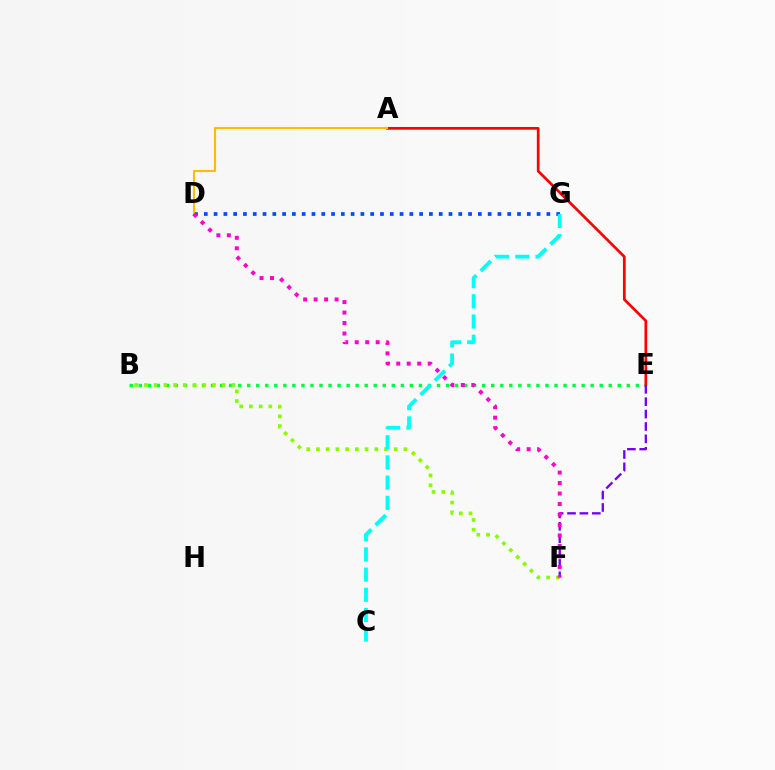{('B', 'E'): [{'color': '#00ff39', 'line_style': 'dotted', 'thickness': 2.46}], ('B', 'F'): [{'color': '#84ff00', 'line_style': 'dotted', 'thickness': 2.64}], ('A', 'E'): [{'color': '#ff0000', 'line_style': 'solid', 'thickness': 1.96}], ('D', 'G'): [{'color': '#004bff', 'line_style': 'dotted', 'thickness': 2.66}], ('C', 'G'): [{'color': '#00fff6', 'line_style': 'dashed', 'thickness': 2.74}], ('A', 'D'): [{'color': '#ffbd00', 'line_style': 'solid', 'thickness': 1.53}], ('E', 'F'): [{'color': '#7200ff', 'line_style': 'dashed', 'thickness': 1.68}], ('D', 'F'): [{'color': '#ff00cf', 'line_style': 'dotted', 'thickness': 2.85}]}